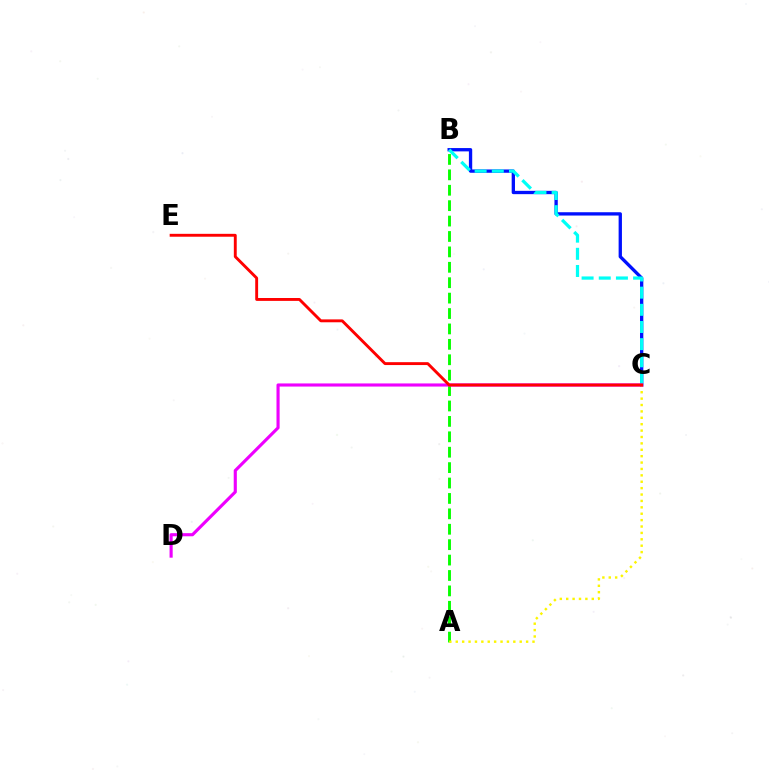{('A', 'B'): [{'color': '#08ff00', 'line_style': 'dashed', 'thickness': 2.09}], ('B', 'C'): [{'color': '#0010ff', 'line_style': 'solid', 'thickness': 2.38}, {'color': '#00fff6', 'line_style': 'dashed', 'thickness': 2.33}], ('A', 'C'): [{'color': '#fcf500', 'line_style': 'dotted', 'thickness': 1.74}], ('C', 'D'): [{'color': '#ee00ff', 'line_style': 'solid', 'thickness': 2.25}], ('C', 'E'): [{'color': '#ff0000', 'line_style': 'solid', 'thickness': 2.08}]}